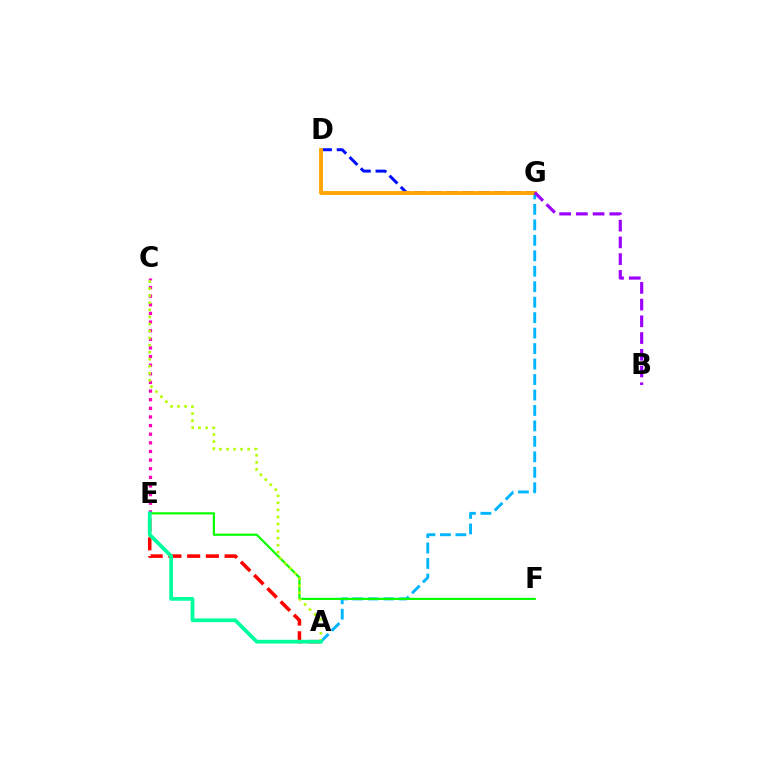{('D', 'G'): [{'color': '#0010ff', 'line_style': 'dashed', 'thickness': 2.16}, {'color': '#ffa500', 'line_style': 'solid', 'thickness': 2.79}], ('A', 'G'): [{'color': '#00b5ff', 'line_style': 'dashed', 'thickness': 2.1}], ('C', 'E'): [{'color': '#ff00bd', 'line_style': 'dotted', 'thickness': 2.34}], ('A', 'E'): [{'color': '#ff0000', 'line_style': 'dashed', 'thickness': 2.55}, {'color': '#00ff9d', 'line_style': 'solid', 'thickness': 2.69}], ('E', 'F'): [{'color': '#08ff00', 'line_style': 'solid', 'thickness': 1.57}], ('B', 'G'): [{'color': '#9b00ff', 'line_style': 'dashed', 'thickness': 2.27}], ('A', 'C'): [{'color': '#b3ff00', 'line_style': 'dotted', 'thickness': 1.92}]}